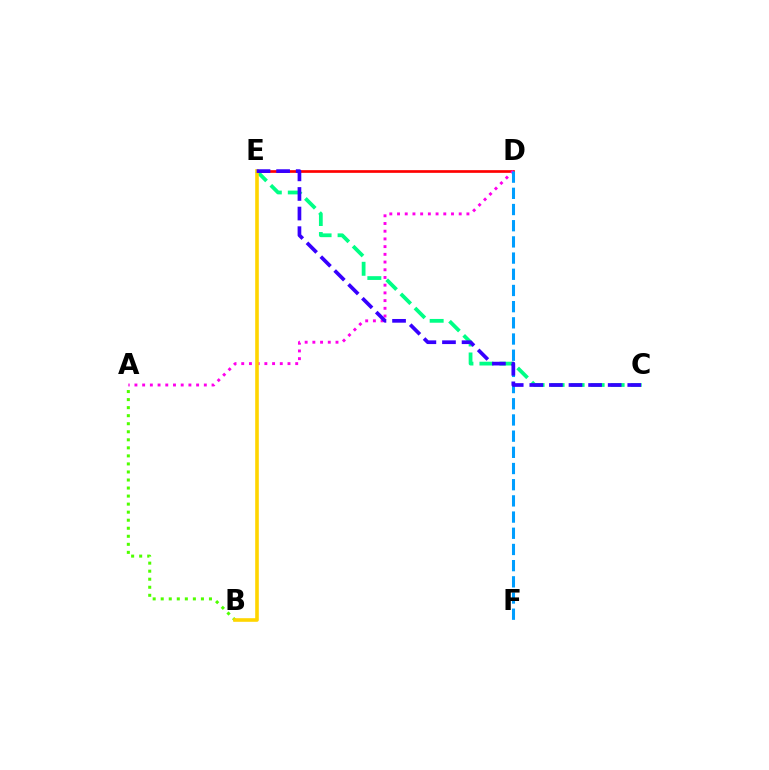{('D', 'E'): [{'color': '#ff0000', 'line_style': 'solid', 'thickness': 1.94}], ('C', 'E'): [{'color': '#00ff86', 'line_style': 'dashed', 'thickness': 2.72}, {'color': '#3700ff', 'line_style': 'dashed', 'thickness': 2.66}], ('A', 'D'): [{'color': '#ff00ed', 'line_style': 'dotted', 'thickness': 2.09}], ('A', 'B'): [{'color': '#4fff00', 'line_style': 'dotted', 'thickness': 2.18}], ('B', 'E'): [{'color': '#ffd500', 'line_style': 'solid', 'thickness': 2.6}], ('D', 'F'): [{'color': '#009eff', 'line_style': 'dashed', 'thickness': 2.2}]}